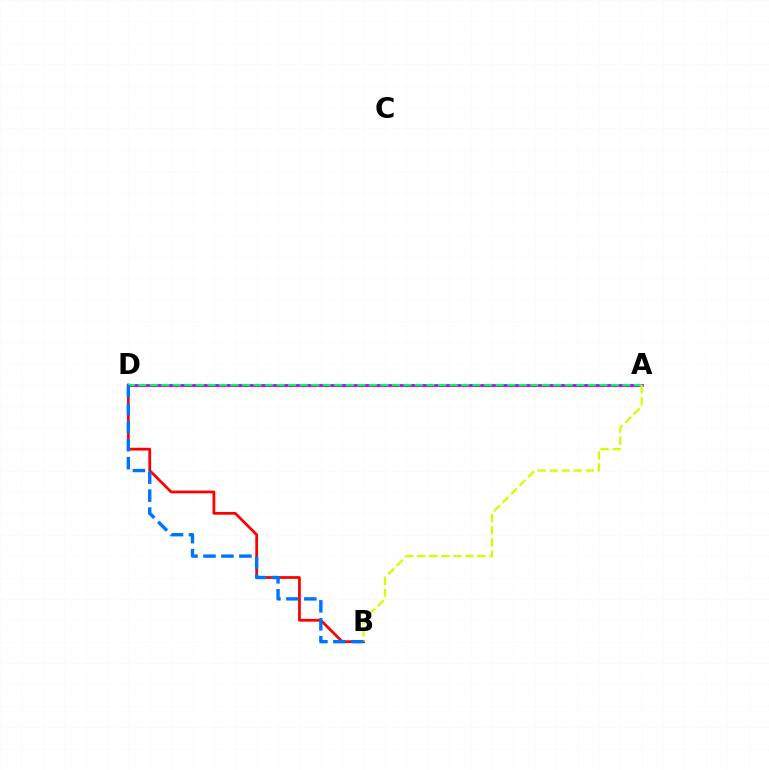{('B', 'D'): [{'color': '#ff0000', 'line_style': 'solid', 'thickness': 1.99}, {'color': '#0074ff', 'line_style': 'dashed', 'thickness': 2.44}], ('A', 'D'): [{'color': '#b900ff', 'line_style': 'solid', 'thickness': 1.99}, {'color': '#00ff5c', 'line_style': 'dashed', 'thickness': 1.57}], ('A', 'B'): [{'color': '#d1ff00', 'line_style': 'dashed', 'thickness': 1.64}]}